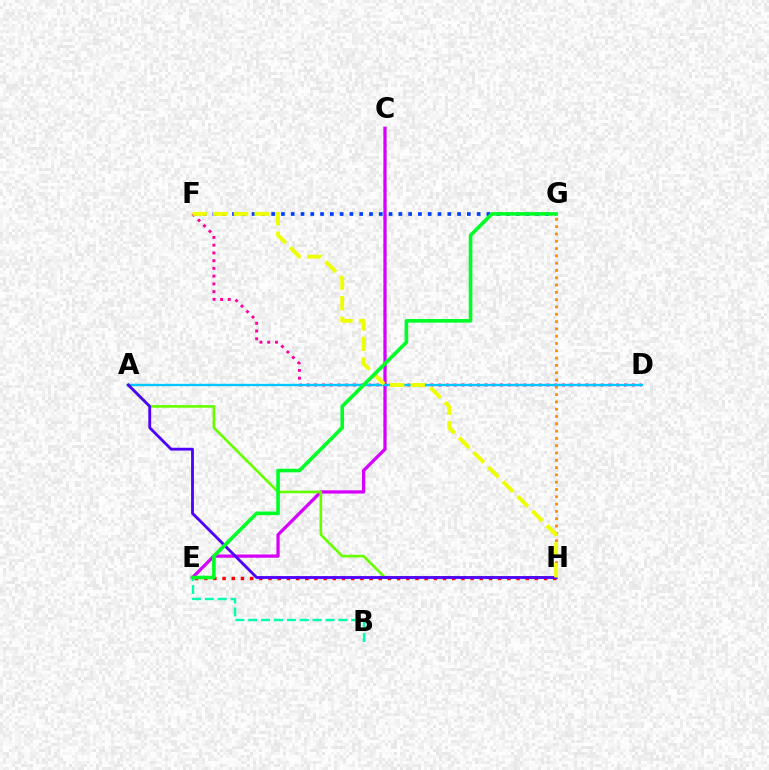{('D', 'F'): [{'color': '#ff00a0', 'line_style': 'dotted', 'thickness': 2.1}], ('C', 'E'): [{'color': '#d600ff', 'line_style': 'solid', 'thickness': 2.35}], ('F', 'G'): [{'color': '#003fff', 'line_style': 'dotted', 'thickness': 2.66}], ('G', 'H'): [{'color': '#ff8800', 'line_style': 'dotted', 'thickness': 1.98}], ('A', 'H'): [{'color': '#66ff00', 'line_style': 'solid', 'thickness': 1.89}, {'color': '#4f00ff', 'line_style': 'solid', 'thickness': 2.03}], ('E', 'H'): [{'color': '#ff0000', 'line_style': 'dotted', 'thickness': 2.5}], ('A', 'D'): [{'color': '#00c7ff', 'line_style': 'solid', 'thickness': 1.72}], ('B', 'E'): [{'color': '#00ffaf', 'line_style': 'dashed', 'thickness': 1.75}], ('F', 'H'): [{'color': '#eeff00', 'line_style': 'dashed', 'thickness': 2.81}], ('E', 'G'): [{'color': '#00ff27', 'line_style': 'solid', 'thickness': 2.61}]}